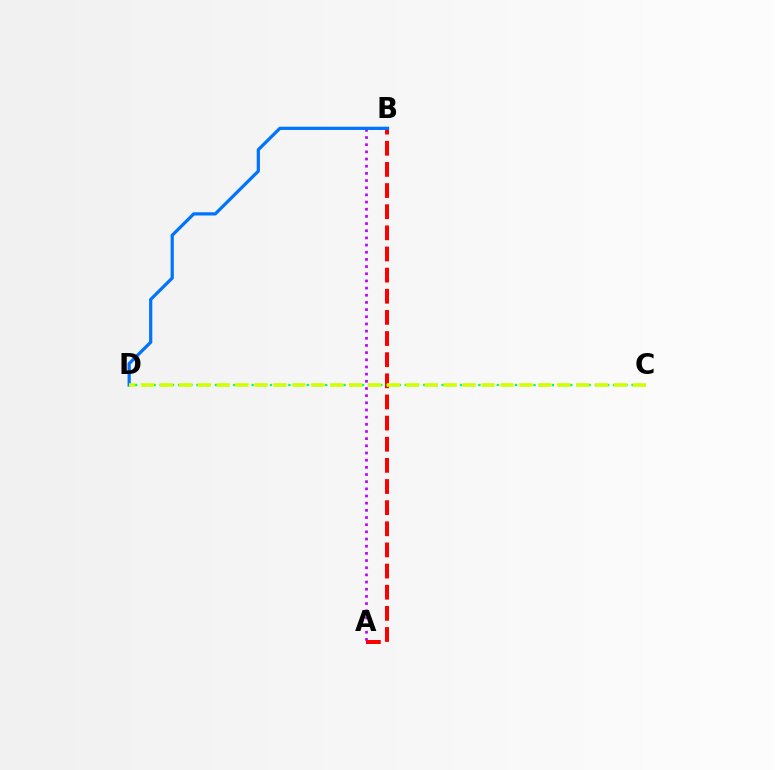{('A', 'B'): [{'color': '#ff0000', 'line_style': 'dashed', 'thickness': 2.87}, {'color': '#b900ff', 'line_style': 'dotted', 'thickness': 1.95}], ('B', 'D'): [{'color': '#0074ff', 'line_style': 'solid', 'thickness': 2.33}], ('C', 'D'): [{'color': '#00ff5c', 'line_style': 'dotted', 'thickness': 1.67}, {'color': '#d1ff00', 'line_style': 'dashed', 'thickness': 2.57}]}